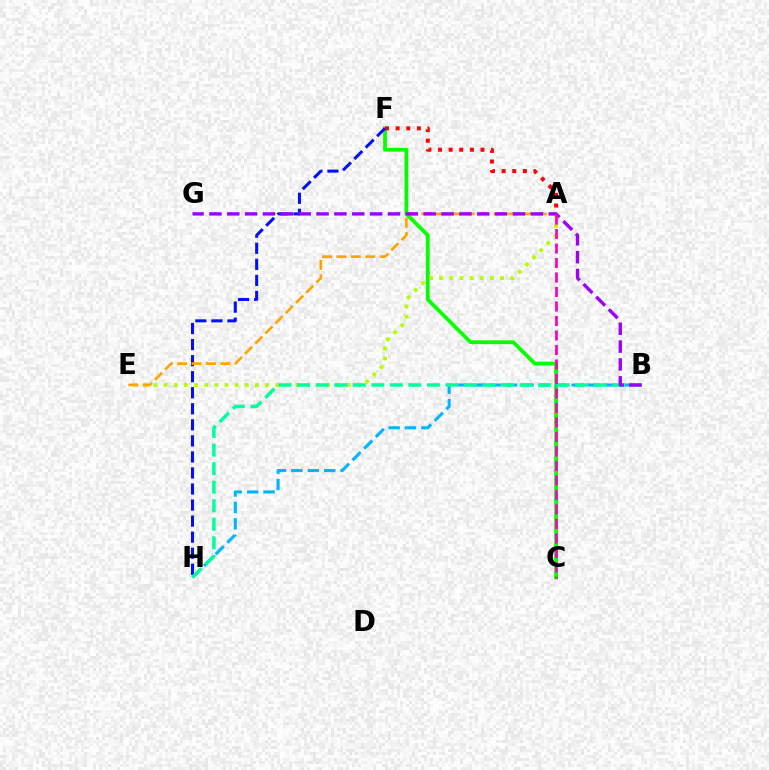{('C', 'F'): [{'color': '#08ff00', 'line_style': 'solid', 'thickness': 2.73}], ('B', 'H'): [{'color': '#00b5ff', 'line_style': 'dashed', 'thickness': 2.23}, {'color': '#00ff9d', 'line_style': 'dashed', 'thickness': 2.52}], ('A', 'F'): [{'color': '#ff0000', 'line_style': 'dotted', 'thickness': 2.89}], ('A', 'E'): [{'color': '#b3ff00', 'line_style': 'dotted', 'thickness': 2.76}, {'color': '#ffa500', 'line_style': 'dashed', 'thickness': 1.96}], ('F', 'H'): [{'color': '#0010ff', 'line_style': 'dashed', 'thickness': 2.18}], ('B', 'G'): [{'color': '#9b00ff', 'line_style': 'dashed', 'thickness': 2.43}], ('A', 'C'): [{'color': '#ff00bd', 'line_style': 'dashed', 'thickness': 1.97}]}